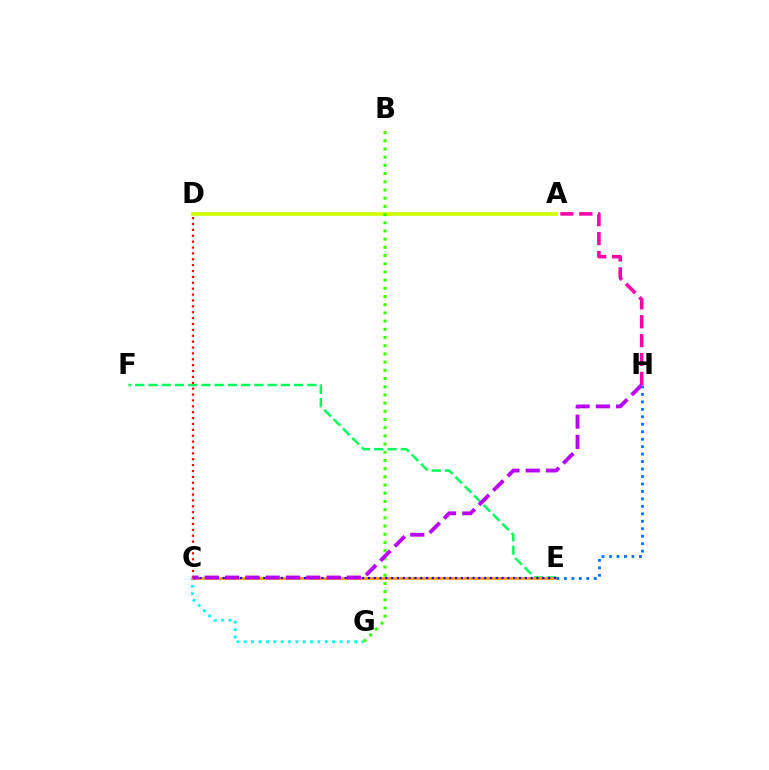{('C', 'G'): [{'color': '#00fff6', 'line_style': 'dotted', 'thickness': 2.0}], ('E', 'F'): [{'color': '#00ff5c', 'line_style': 'dashed', 'thickness': 1.8}], ('C', 'D'): [{'color': '#ff0000', 'line_style': 'dotted', 'thickness': 1.6}], ('A', 'D'): [{'color': '#d1ff00', 'line_style': 'solid', 'thickness': 2.65}], ('A', 'H'): [{'color': '#ff00ac', 'line_style': 'dashed', 'thickness': 2.57}], ('C', 'E'): [{'color': '#ff9400', 'line_style': 'solid', 'thickness': 1.91}, {'color': '#2500ff', 'line_style': 'dotted', 'thickness': 1.58}], ('B', 'G'): [{'color': '#3dff00', 'line_style': 'dotted', 'thickness': 2.23}], ('E', 'H'): [{'color': '#0074ff', 'line_style': 'dotted', 'thickness': 2.03}], ('C', 'H'): [{'color': '#b900ff', 'line_style': 'dashed', 'thickness': 2.76}]}